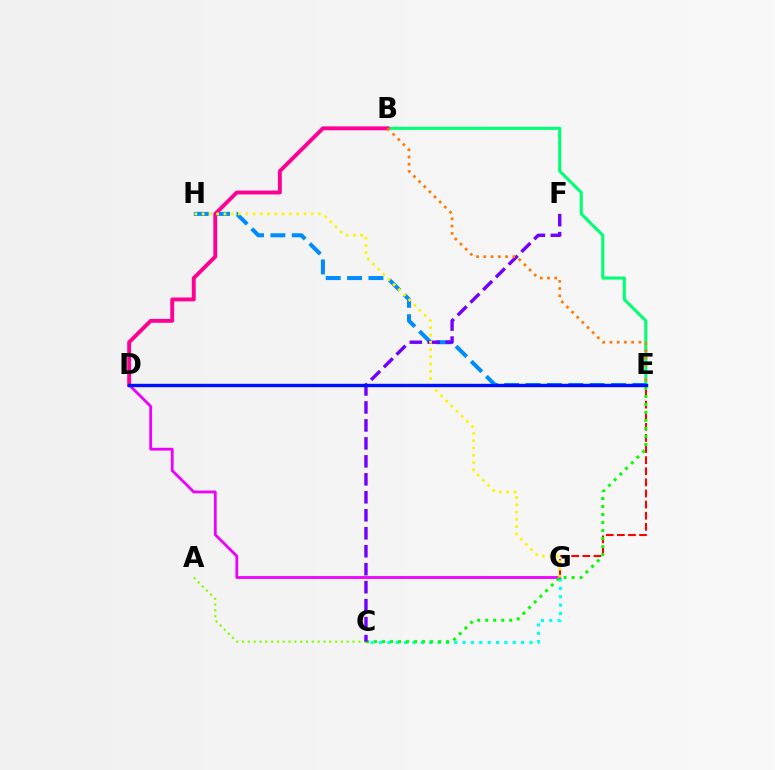{('C', 'G'): [{'color': '#00fff6', 'line_style': 'dotted', 'thickness': 2.27}], ('B', 'E'): [{'color': '#00ff74', 'line_style': 'solid', 'thickness': 2.22}, {'color': '#ff7c00', 'line_style': 'dotted', 'thickness': 1.97}], ('E', 'G'): [{'color': '#ff0000', 'line_style': 'dashed', 'thickness': 1.51}], ('D', 'G'): [{'color': '#ee00ff', 'line_style': 'solid', 'thickness': 2.01}], ('C', 'E'): [{'color': '#08ff00', 'line_style': 'dotted', 'thickness': 2.17}], ('E', 'H'): [{'color': '#008cff', 'line_style': 'dashed', 'thickness': 2.9}], ('A', 'C'): [{'color': '#84ff00', 'line_style': 'dotted', 'thickness': 1.58}], ('B', 'D'): [{'color': '#ff0094', 'line_style': 'solid', 'thickness': 2.81}], ('C', 'F'): [{'color': '#7200ff', 'line_style': 'dashed', 'thickness': 2.44}], ('G', 'H'): [{'color': '#fcf500', 'line_style': 'dotted', 'thickness': 1.98}], ('D', 'E'): [{'color': '#0010ff', 'line_style': 'solid', 'thickness': 2.43}]}